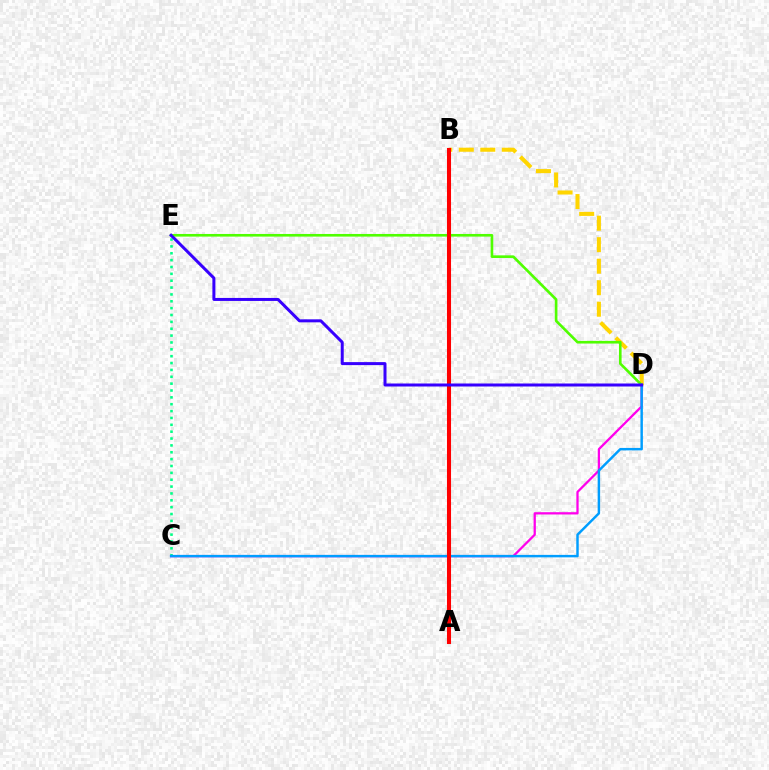{('B', 'D'): [{'color': '#ffd500', 'line_style': 'dashed', 'thickness': 2.92}], ('C', 'E'): [{'color': '#00ff86', 'line_style': 'dotted', 'thickness': 1.86}], ('D', 'E'): [{'color': '#4fff00', 'line_style': 'solid', 'thickness': 1.9}, {'color': '#3700ff', 'line_style': 'solid', 'thickness': 2.16}], ('C', 'D'): [{'color': '#ff00ed', 'line_style': 'solid', 'thickness': 1.64}, {'color': '#009eff', 'line_style': 'solid', 'thickness': 1.77}], ('A', 'B'): [{'color': '#ff0000', 'line_style': 'solid', 'thickness': 2.93}]}